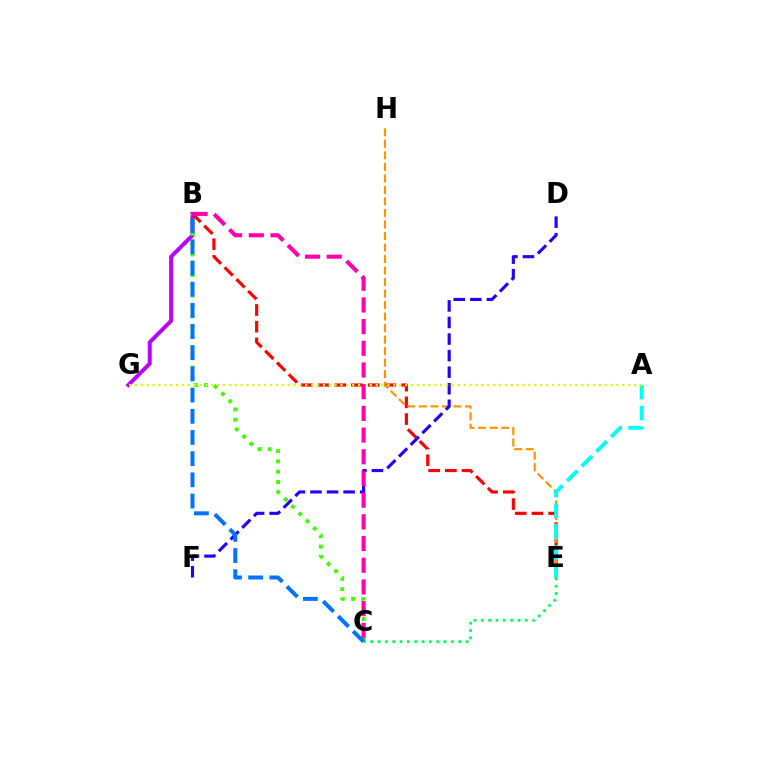{('B', 'G'): [{'color': '#b900ff', 'line_style': 'solid', 'thickness': 2.85}], ('B', 'C'): [{'color': '#3dff00', 'line_style': 'dotted', 'thickness': 2.79}, {'color': '#0074ff', 'line_style': 'dashed', 'thickness': 2.88}, {'color': '#ff00ac', 'line_style': 'dashed', 'thickness': 2.95}], ('B', 'E'): [{'color': '#ff0000', 'line_style': 'dashed', 'thickness': 2.27}], ('E', 'H'): [{'color': '#ff9400', 'line_style': 'dashed', 'thickness': 1.56}], ('D', 'F'): [{'color': '#2500ff', 'line_style': 'dashed', 'thickness': 2.25}], ('C', 'E'): [{'color': '#00ff5c', 'line_style': 'dotted', 'thickness': 1.99}], ('A', 'E'): [{'color': '#00fff6', 'line_style': 'dashed', 'thickness': 2.83}], ('A', 'G'): [{'color': '#d1ff00', 'line_style': 'dotted', 'thickness': 1.6}]}